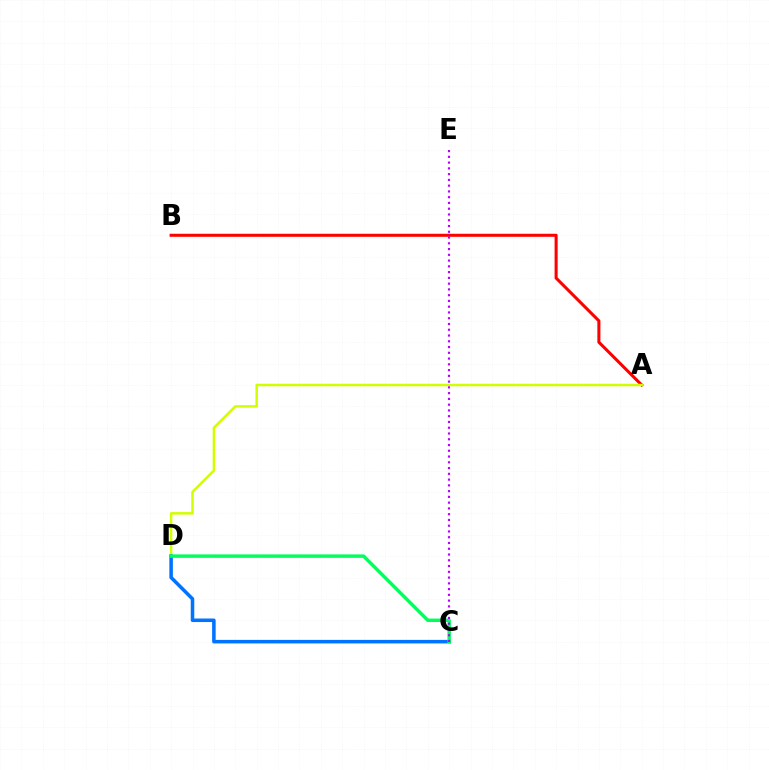{('A', 'B'): [{'color': '#ff0000', 'line_style': 'solid', 'thickness': 2.2}], ('A', 'D'): [{'color': '#d1ff00', 'line_style': 'solid', 'thickness': 1.79}], ('C', 'D'): [{'color': '#0074ff', 'line_style': 'solid', 'thickness': 2.54}, {'color': '#00ff5c', 'line_style': 'solid', 'thickness': 2.47}], ('C', 'E'): [{'color': '#b900ff', 'line_style': 'dotted', 'thickness': 1.57}]}